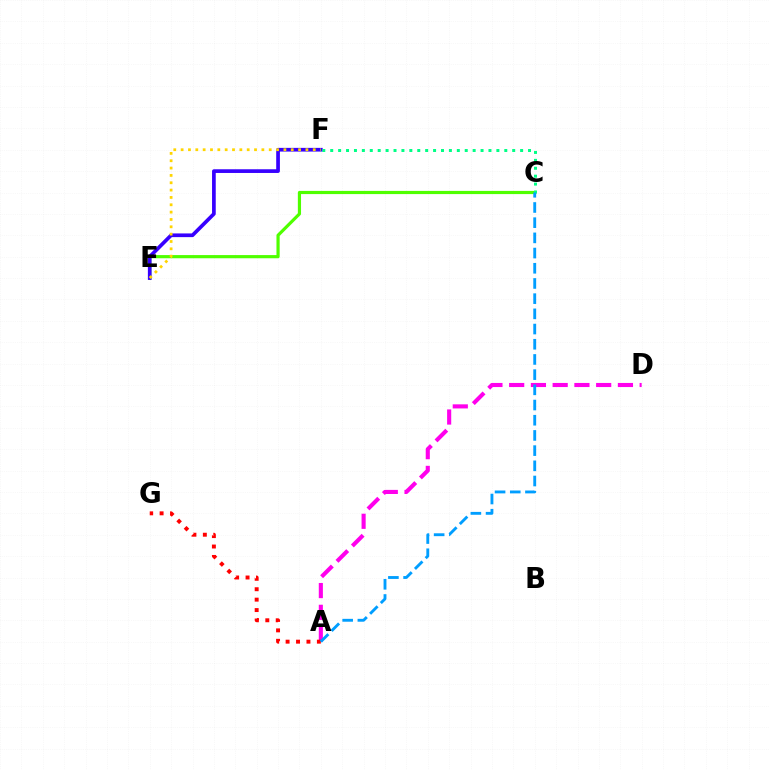{('C', 'E'): [{'color': '#4fff00', 'line_style': 'solid', 'thickness': 2.29}], ('E', 'F'): [{'color': '#3700ff', 'line_style': 'solid', 'thickness': 2.66}, {'color': '#ffd500', 'line_style': 'dotted', 'thickness': 1.99}], ('C', 'F'): [{'color': '#00ff86', 'line_style': 'dotted', 'thickness': 2.15}], ('A', 'D'): [{'color': '#ff00ed', 'line_style': 'dashed', 'thickness': 2.95}], ('A', 'G'): [{'color': '#ff0000', 'line_style': 'dotted', 'thickness': 2.83}], ('A', 'C'): [{'color': '#009eff', 'line_style': 'dashed', 'thickness': 2.06}]}